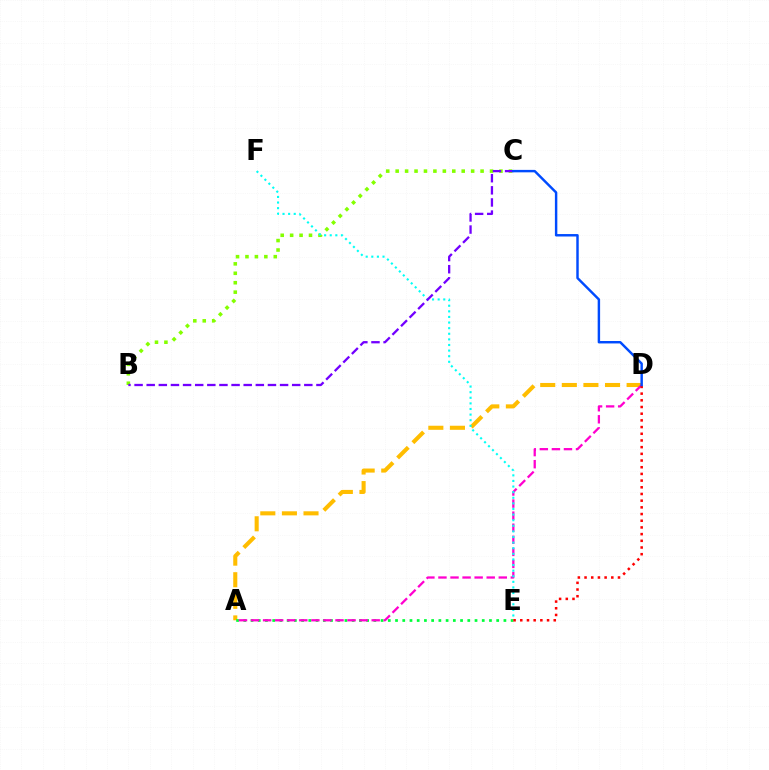{('A', 'D'): [{'color': '#ffbd00', 'line_style': 'dashed', 'thickness': 2.93}, {'color': '#ff00cf', 'line_style': 'dashed', 'thickness': 1.64}], ('A', 'E'): [{'color': '#00ff39', 'line_style': 'dotted', 'thickness': 1.96}], ('B', 'C'): [{'color': '#84ff00', 'line_style': 'dotted', 'thickness': 2.56}, {'color': '#7200ff', 'line_style': 'dashed', 'thickness': 1.65}], ('E', 'F'): [{'color': '#00fff6', 'line_style': 'dotted', 'thickness': 1.52}], ('D', 'E'): [{'color': '#ff0000', 'line_style': 'dotted', 'thickness': 1.82}], ('C', 'D'): [{'color': '#004bff', 'line_style': 'solid', 'thickness': 1.76}]}